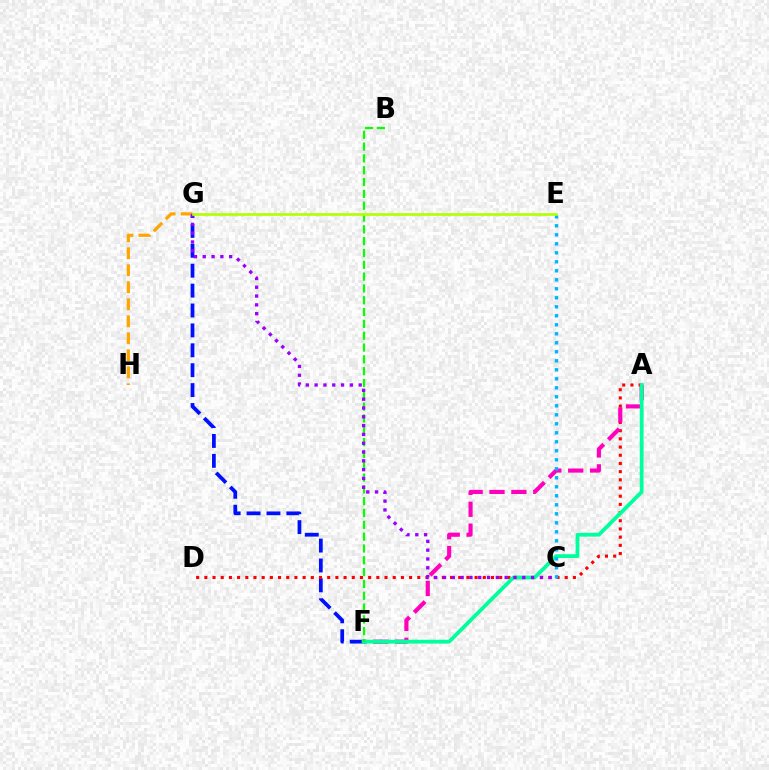{('F', 'G'): [{'color': '#0010ff', 'line_style': 'dashed', 'thickness': 2.7}], ('A', 'D'): [{'color': '#ff0000', 'line_style': 'dotted', 'thickness': 2.23}], ('A', 'F'): [{'color': '#ff00bd', 'line_style': 'dashed', 'thickness': 2.97}, {'color': '#00ff9d', 'line_style': 'solid', 'thickness': 2.73}], ('G', 'H'): [{'color': '#ffa500', 'line_style': 'dashed', 'thickness': 2.31}], ('B', 'F'): [{'color': '#08ff00', 'line_style': 'dashed', 'thickness': 1.61}], ('C', 'G'): [{'color': '#9b00ff', 'line_style': 'dotted', 'thickness': 2.39}], ('C', 'E'): [{'color': '#00b5ff', 'line_style': 'dotted', 'thickness': 2.45}], ('E', 'G'): [{'color': '#b3ff00', 'line_style': 'solid', 'thickness': 1.91}]}